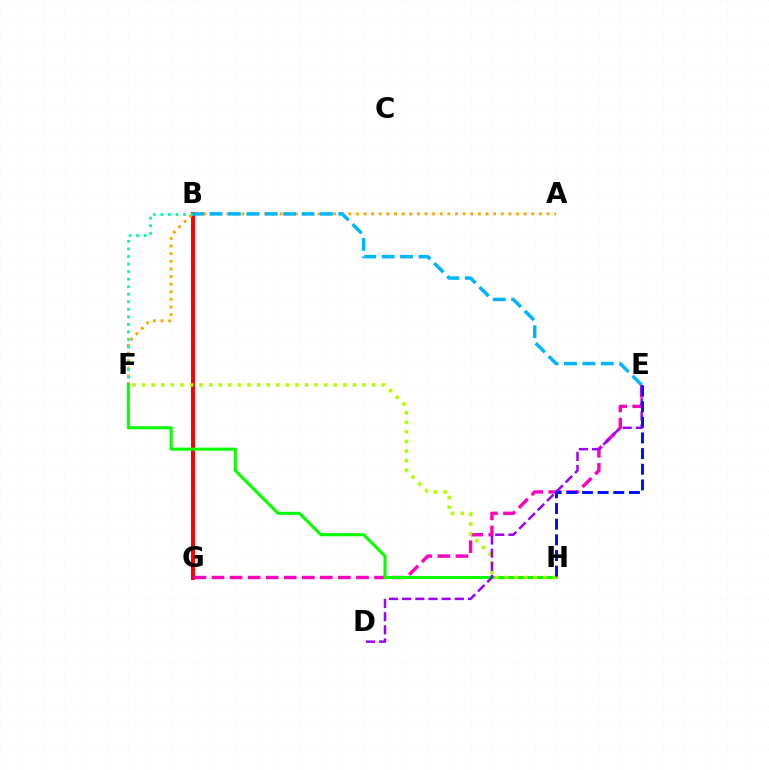{('B', 'G'): [{'color': '#ff0000', 'line_style': 'solid', 'thickness': 2.86}], ('A', 'F'): [{'color': '#ffa500', 'line_style': 'dotted', 'thickness': 2.07}], ('E', 'G'): [{'color': '#ff00bd', 'line_style': 'dashed', 'thickness': 2.45}], ('B', 'F'): [{'color': '#00ff9d', 'line_style': 'dotted', 'thickness': 2.05}], ('F', 'H'): [{'color': '#08ff00', 'line_style': 'solid', 'thickness': 2.22}, {'color': '#b3ff00', 'line_style': 'dotted', 'thickness': 2.6}], ('B', 'E'): [{'color': '#00b5ff', 'line_style': 'dashed', 'thickness': 2.5}], ('D', 'E'): [{'color': '#9b00ff', 'line_style': 'dashed', 'thickness': 1.79}], ('E', 'H'): [{'color': '#0010ff', 'line_style': 'dashed', 'thickness': 2.13}]}